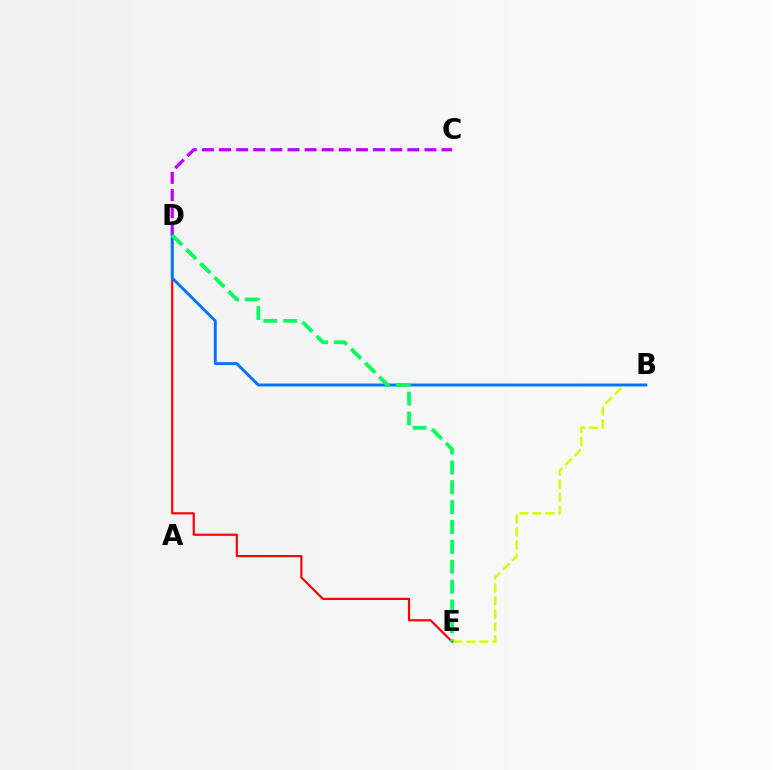{('D', 'E'): [{'color': '#ff0000', 'line_style': 'solid', 'thickness': 1.57}, {'color': '#00ff5c', 'line_style': 'dashed', 'thickness': 2.7}], ('B', 'E'): [{'color': '#d1ff00', 'line_style': 'dashed', 'thickness': 1.76}], ('C', 'D'): [{'color': '#b900ff', 'line_style': 'dashed', 'thickness': 2.33}], ('B', 'D'): [{'color': '#0074ff', 'line_style': 'solid', 'thickness': 2.11}]}